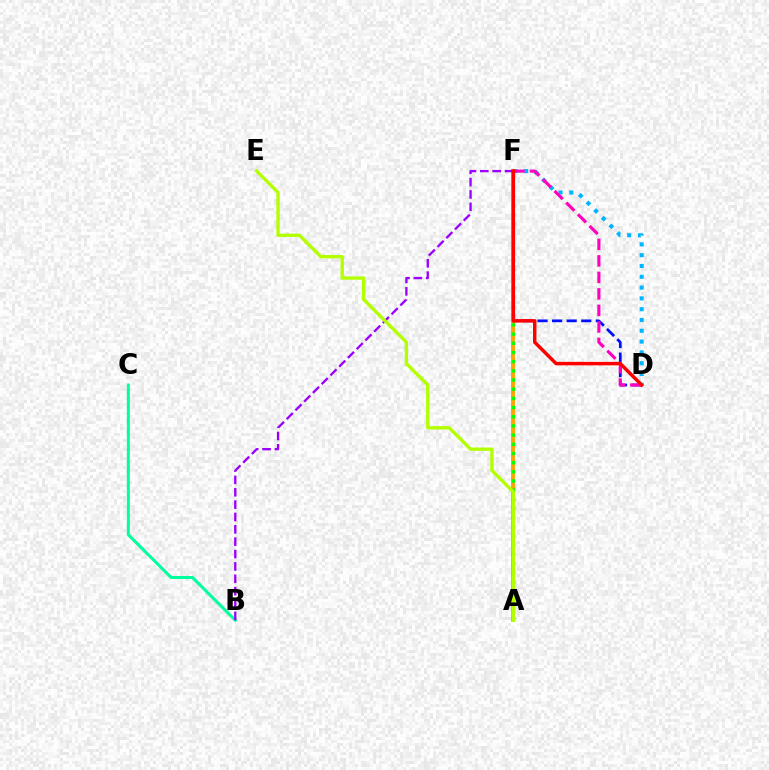{('A', 'F'): [{'color': '#ffa500', 'line_style': 'solid', 'thickness': 2.81}, {'color': '#08ff00', 'line_style': 'dotted', 'thickness': 2.49}], ('B', 'C'): [{'color': '#00ff9d', 'line_style': 'solid', 'thickness': 2.16}], ('D', 'F'): [{'color': '#00b5ff', 'line_style': 'dotted', 'thickness': 2.93}, {'color': '#0010ff', 'line_style': 'dashed', 'thickness': 1.98}, {'color': '#ff00bd', 'line_style': 'dashed', 'thickness': 2.24}, {'color': '#ff0000', 'line_style': 'solid', 'thickness': 2.5}], ('B', 'F'): [{'color': '#9b00ff', 'line_style': 'dashed', 'thickness': 1.68}], ('A', 'E'): [{'color': '#b3ff00', 'line_style': 'solid', 'thickness': 2.42}]}